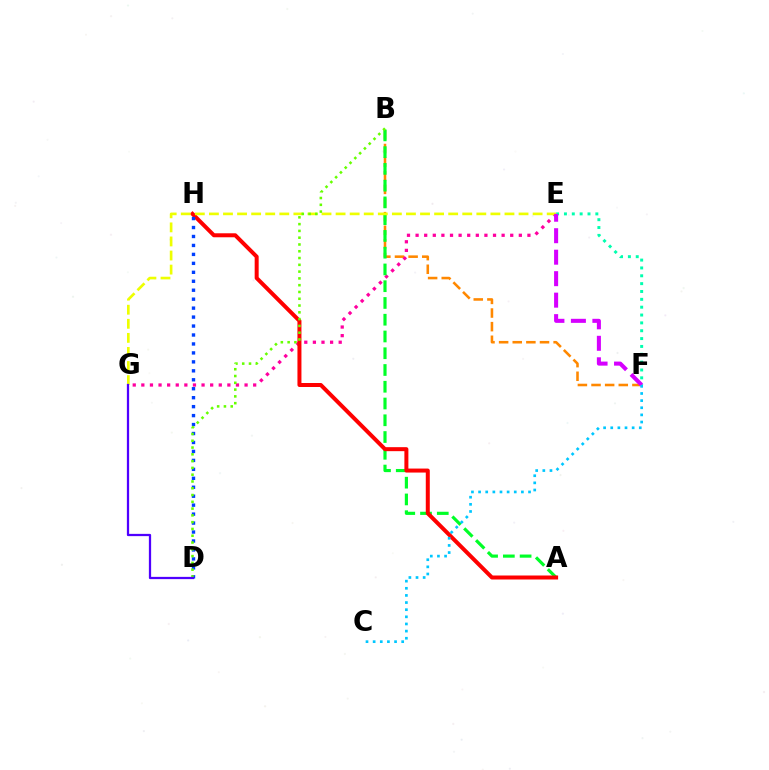{('B', 'F'): [{'color': '#ff8800', 'line_style': 'dashed', 'thickness': 1.85}], ('E', 'G'): [{'color': '#ff00a0', 'line_style': 'dotted', 'thickness': 2.34}, {'color': '#eeff00', 'line_style': 'dashed', 'thickness': 1.91}], ('E', 'F'): [{'color': '#00ffaf', 'line_style': 'dotted', 'thickness': 2.13}, {'color': '#d600ff', 'line_style': 'dashed', 'thickness': 2.92}], ('A', 'B'): [{'color': '#00ff27', 'line_style': 'dashed', 'thickness': 2.28}], ('A', 'H'): [{'color': '#ff0000', 'line_style': 'solid', 'thickness': 2.88}], ('D', 'H'): [{'color': '#003fff', 'line_style': 'dotted', 'thickness': 2.43}], ('B', 'D'): [{'color': '#66ff00', 'line_style': 'dotted', 'thickness': 1.84}], ('C', 'F'): [{'color': '#00c7ff', 'line_style': 'dotted', 'thickness': 1.94}], ('D', 'G'): [{'color': '#4f00ff', 'line_style': 'solid', 'thickness': 1.62}]}